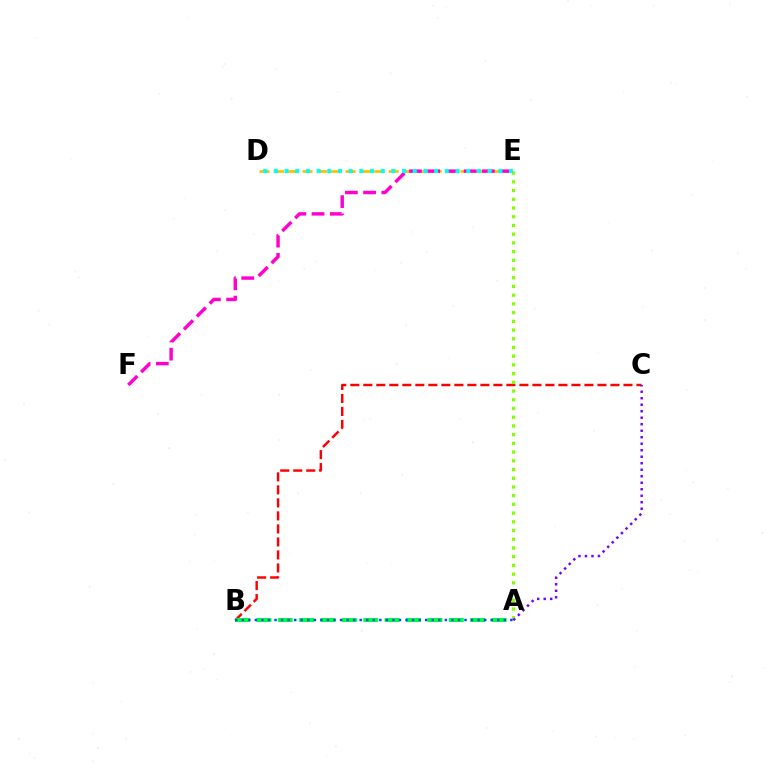{('B', 'C'): [{'color': '#ff0000', 'line_style': 'dashed', 'thickness': 1.77}], ('D', 'E'): [{'color': '#ffbd00', 'line_style': 'dashed', 'thickness': 1.95}, {'color': '#00fff6', 'line_style': 'dotted', 'thickness': 2.9}], ('E', 'F'): [{'color': '#ff00cf', 'line_style': 'dashed', 'thickness': 2.48}], ('A', 'E'): [{'color': '#84ff00', 'line_style': 'dotted', 'thickness': 2.37}], ('A', 'C'): [{'color': '#7200ff', 'line_style': 'dotted', 'thickness': 1.77}], ('A', 'B'): [{'color': '#00ff39', 'line_style': 'dashed', 'thickness': 2.91}, {'color': '#004bff', 'line_style': 'dotted', 'thickness': 1.78}]}